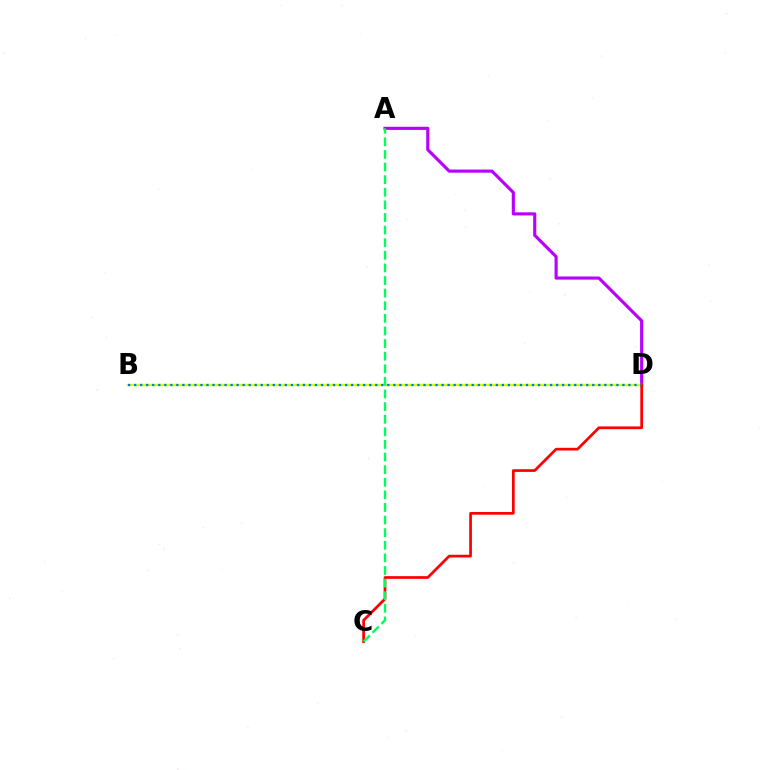{('A', 'D'): [{'color': '#b900ff', 'line_style': 'solid', 'thickness': 2.25}], ('B', 'D'): [{'color': '#d1ff00', 'line_style': 'solid', 'thickness': 1.72}, {'color': '#0074ff', 'line_style': 'dotted', 'thickness': 1.64}], ('C', 'D'): [{'color': '#ff0000', 'line_style': 'solid', 'thickness': 1.96}], ('A', 'C'): [{'color': '#00ff5c', 'line_style': 'dashed', 'thickness': 1.71}]}